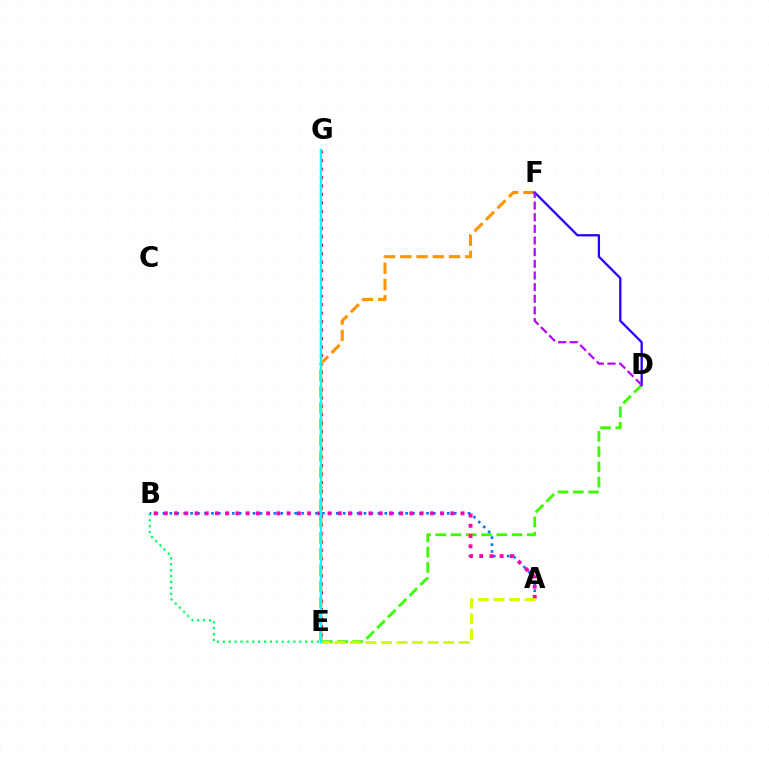{('E', 'G'): [{'color': '#ff0000', 'line_style': 'dotted', 'thickness': 2.3}, {'color': '#00fff6', 'line_style': 'solid', 'thickness': 1.74}], ('B', 'E'): [{'color': '#00ff5c', 'line_style': 'dotted', 'thickness': 1.6}], ('D', 'E'): [{'color': '#3dff00', 'line_style': 'dashed', 'thickness': 2.07}], ('A', 'B'): [{'color': '#0074ff', 'line_style': 'dotted', 'thickness': 1.88}, {'color': '#ff00ac', 'line_style': 'dotted', 'thickness': 2.78}], ('E', 'F'): [{'color': '#ff9400', 'line_style': 'dashed', 'thickness': 2.2}], ('D', 'F'): [{'color': '#2500ff', 'line_style': 'solid', 'thickness': 1.63}, {'color': '#b900ff', 'line_style': 'dashed', 'thickness': 1.58}], ('A', 'E'): [{'color': '#d1ff00', 'line_style': 'dashed', 'thickness': 2.11}]}